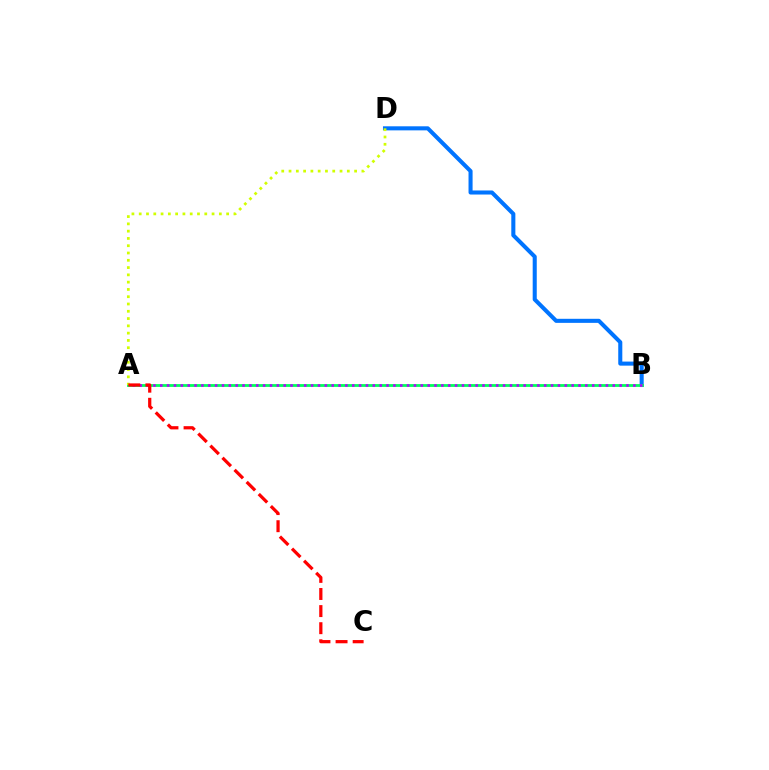{('B', 'D'): [{'color': '#0074ff', 'line_style': 'solid', 'thickness': 2.93}], ('A', 'B'): [{'color': '#00ff5c', 'line_style': 'solid', 'thickness': 2.02}, {'color': '#b900ff', 'line_style': 'dotted', 'thickness': 1.86}], ('A', 'D'): [{'color': '#d1ff00', 'line_style': 'dotted', 'thickness': 1.98}], ('A', 'C'): [{'color': '#ff0000', 'line_style': 'dashed', 'thickness': 2.32}]}